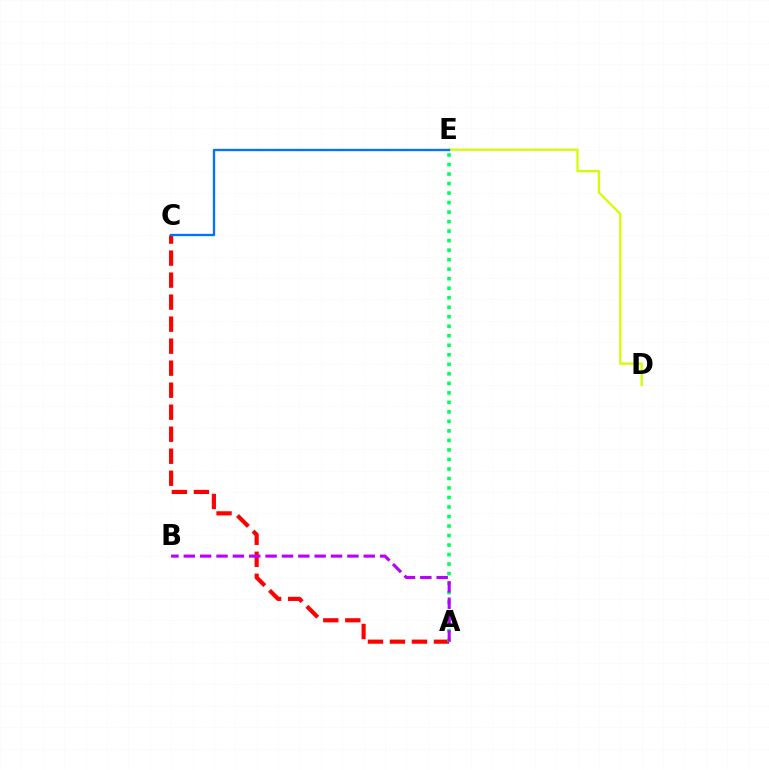{('A', 'C'): [{'color': '#ff0000', 'line_style': 'dashed', 'thickness': 2.99}], ('D', 'E'): [{'color': '#d1ff00', 'line_style': 'solid', 'thickness': 1.64}], ('C', 'E'): [{'color': '#0074ff', 'line_style': 'solid', 'thickness': 1.69}], ('A', 'E'): [{'color': '#00ff5c', 'line_style': 'dotted', 'thickness': 2.58}], ('A', 'B'): [{'color': '#b900ff', 'line_style': 'dashed', 'thickness': 2.22}]}